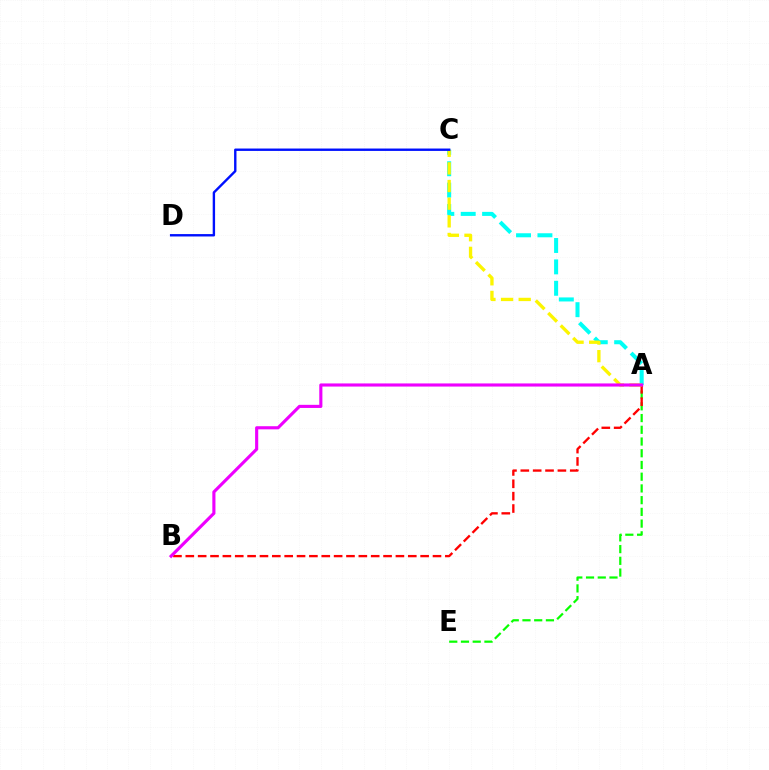{('A', 'E'): [{'color': '#08ff00', 'line_style': 'dashed', 'thickness': 1.59}], ('A', 'B'): [{'color': '#ff0000', 'line_style': 'dashed', 'thickness': 1.68}, {'color': '#ee00ff', 'line_style': 'solid', 'thickness': 2.25}], ('A', 'C'): [{'color': '#00fff6', 'line_style': 'dashed', 'thickness': 2.91}, {'color': '#fcf500', 'line_style': 'dashed', 'thickness': 2.4}], ('C', 'D'): [{'color': '#0010ff', 'line_style': 'solid', 'thickness': 1.72}]}